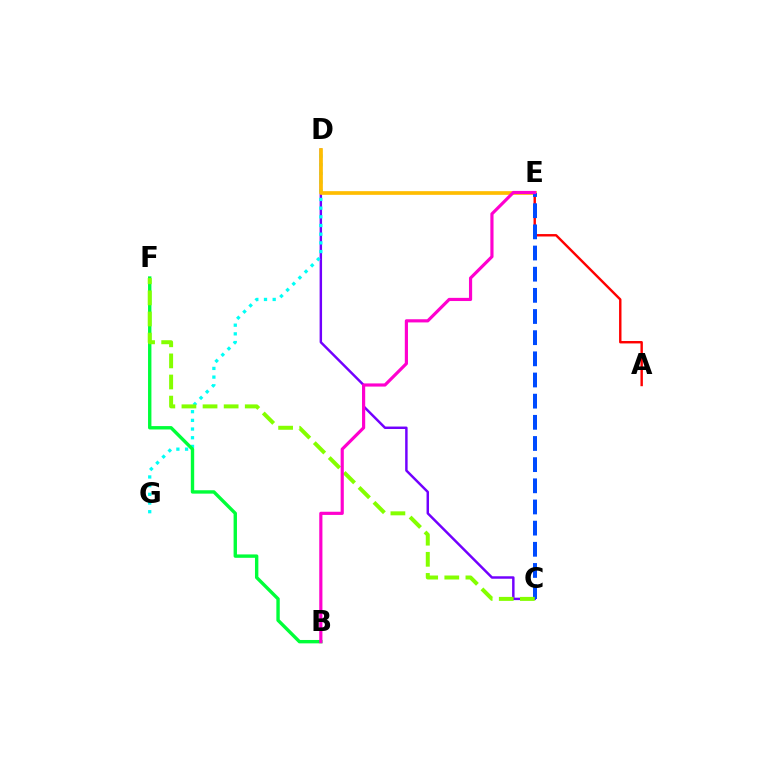{('C', 'D'): [{'color': '#7200ff', 'line_style': 'solid', 'thickness': 1.77}], ('D', 'G'): [{'color': '#00fff6', 'line_style': 'dotted', 'thickness': 2.36}], ('D', 'E'): [{'color': '#ffbd00', 'line_style': 'solid', 'thickness': 2.64}], ('A', 'E'): [{'color': '#ff0000', 'line_style': 'solid', 'thickness': 1.74}], ('B', 'F'): [{'color': '#00ff39', 'line_style': 'solid', 'thickness': 2.44}], ('C', 'E'): [{'color': '#004bff', 'line_style': 'dashed', 'thickness': 2.87}], ('C', 'F'): [{'color': '#84ff00', 'line_style': 'dashed', 'thickness': 2.87}], ('B', 'E'): [{'color': '#ff00cf', 'line_style': 'solid', 'thickness': 2.28}]}